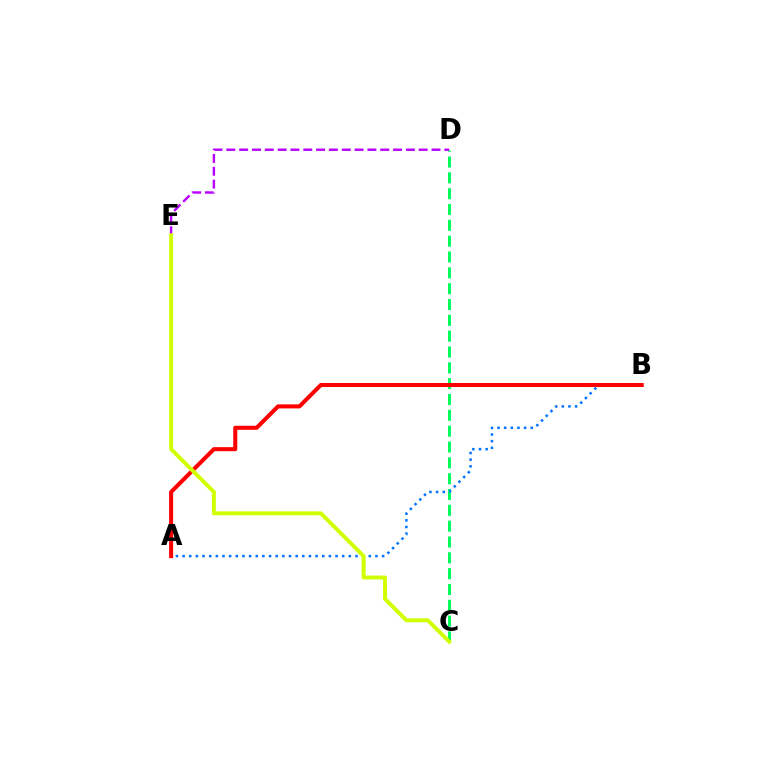{('C', 'D'): [{'color': '#00ff5c', 'line_style': 'dashed', 'thickness': 2.15}], ('A', 'B'): [{'color': '#0074ff', 'line_style': 'dotted', 'thickness': 1.81}, {'color': '#ff0000', 'line_style': 'solid', 'thickness': 2.91}], ('D', 'E'): [{'color': '#b900ff', 'line_style': 'dashed', 'thickness': 1.74}], ('C', 'E'): [{'color': '#d1ff00', 'line_style': 'solid', 'thickness': 2.84}]}